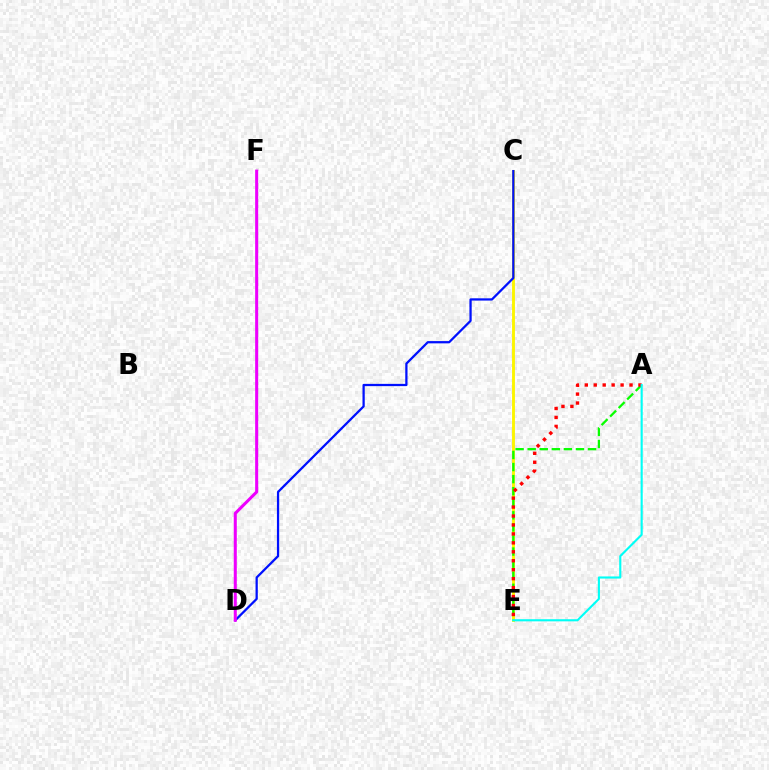{('C', 'E'): [{'color': '#fcf500', 'line_style': 'solid', 'thickness': 2.08}], ('A', 'E'): [{'color': '#08ff00', 'line_style': 'dashed', 'thickness': 1.64}, {'color': '#ff0000', 'line_style': 'dotted', 'thickness': 2.43}, {'color': '#00fff6', 'line_style': 'solid', 'thickness': 1.53}], ('C', 'D'): [{'color': '#0010ff', 'line_style': 'solid', 'thickness': 1.63}], ('D', 'F'): [{'color': '#ee00ff', 'line_style': 'solid', 'thickness': 2.19}]}